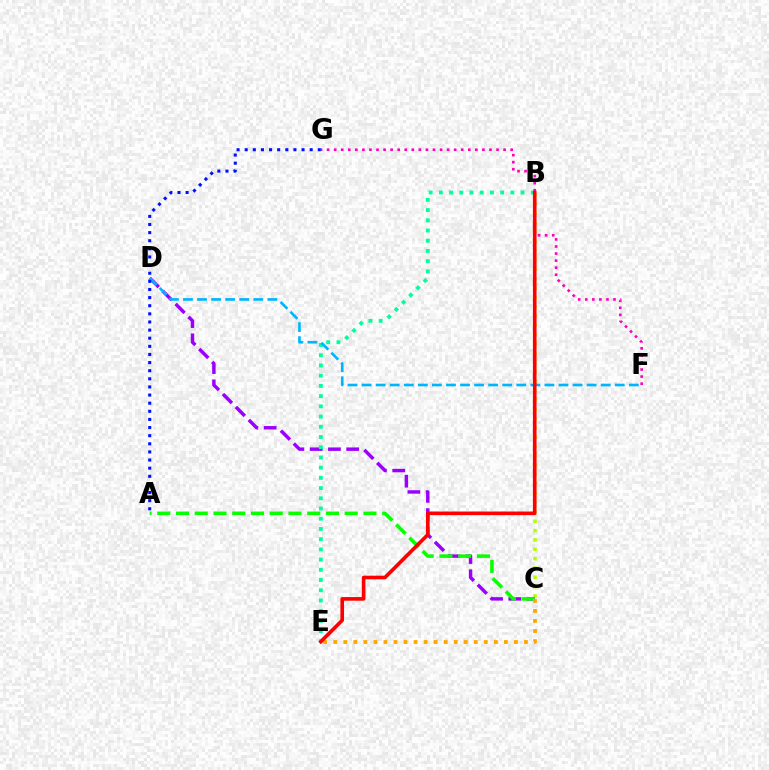{('B', 'C'): [{'color': '#b3ff00', 'line_style': 'dotted', 'thickness': 2.53}], ('C', 'D'): [{'color': '#9b00ff', 'line_style': 'dashed', 'thickness': 2.48}], ('B', 'E'): [{'color': '#00ff9d', 'line_style': 'dotted', 'thickness': 2.78}, {'color': '#ff0000', 'line_style': 'solid', 'thickness': 2.62}], ('A', 'C'): [{'color': '#08ff00', 'line_style': 'dashed', 'thickness': 2.55}], ('F', 'G'): [{'color': '#ff00bd', 'line_style': 'dotted', 'thickness': 1.92}], ('C', 'E'): [{'color': '#ffa500', 'line_style': 'dotted', 'thickness': 2.73}], ('D', 'F'): [{'color': '#00b5ff', 'line_style': 'dashed', 'thickness': 1.91}], ('A', 'G'): [{'color': '#0010ff', 'line_style': 'dotted', 'thickness': 2.21}]}